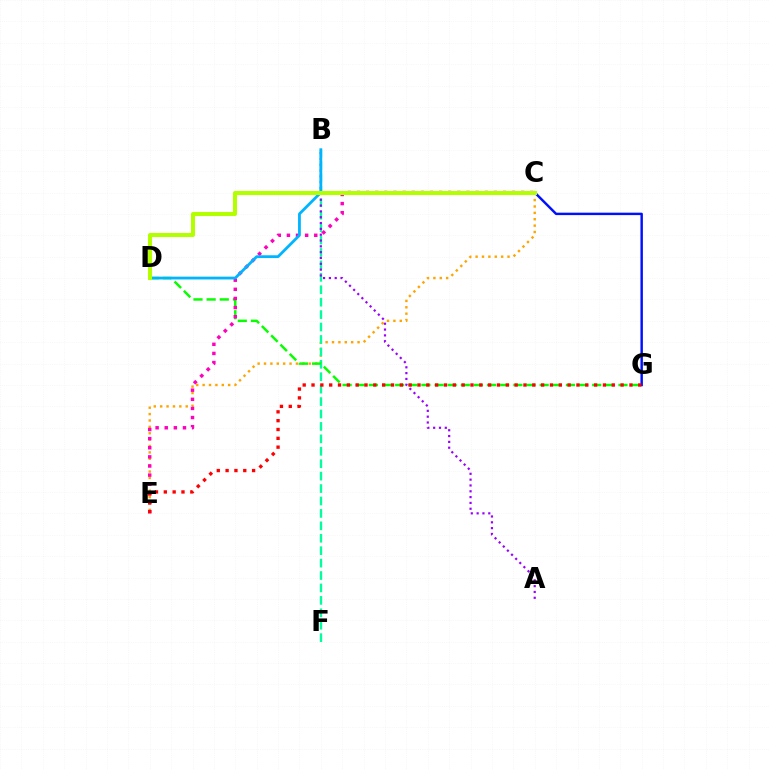{('C', 'G'): [{'color': '#0010ff', 'line_style': 'solid', 'thickness': 1.76}], ('C', 'E'): [{'color': '#ffa500', 'line_style': 'dotted', 'thickness': 1.73}, {'color': '#ff00bd', 'line_style': 'dotted', 'thickness': 2.48}], ('B', 'F'): [{'color': '#00ff9d', 'line_style': 'dashed', 'thickness': 1.69}], ('D', 'G'): [{'color': '#08ff00', 'line_style': 'dashed', 'thickness': 1.78}], ('A', 'B'): [{'color': '#9b00ff', 'line_style': 'dotted', 'thickness': 1.58}], ('B', 'D'): [{'color': '#00b5ff', 'line_style': 'solid', 'thickness': 2.02}], ('C', 'D'): [{'color': '#b3ff00', 'line_style': 'solid', 'thickness': 2.93}], ('E', 'G'): [{'color': '#ff0000', 'line_style': 'dotted', 'thickness': 2.4}]}